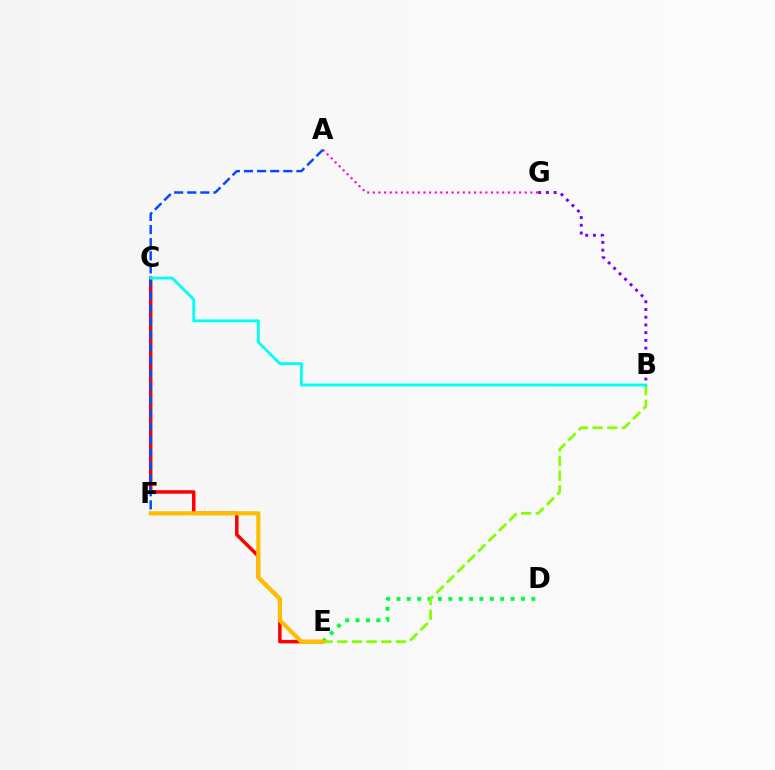{('D', 'E'): [{'color': '#00ff39', 'line_style': 'dotted', 'thickness': 2.82}], ('C', 'E'): [{'color': '#ff0000', 'line_style': 'solid', 'thickness': 2.51}], ('B', 'E'): [{'color': '#84ff00', 'line_style': 'dashed', 'thickness': 1.99}], ('B', 'G'): [{'color': '#7200ff', 'line_style': 'dotted', 'thickness': 2.1}], ('A', 'F'): [{'color': '#004bff', 'line_style': 'dashed', 'thickness': 1.78}], ('E', 'F'): [{'color': '#ffbd00', 'line_style': 'solid', 'thickness': 2.99}], ('B', 'C'): [{'color': '#00fff6', 'line_style': 'solid', 'thickness': 2.05}], ('A', 'G'): [{'color': '#ff00cf', 'line_style': 'dotted', 'thickness': 1.53}]}